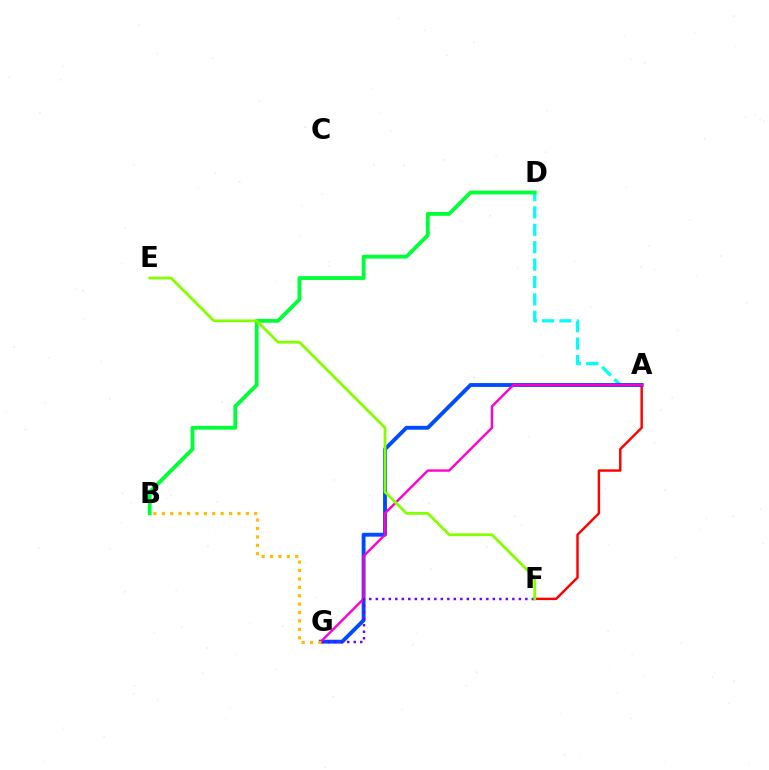{('A', 'D'): [{'color': '#00fff6', 'line_style': 'dashed', 'thickness': 2.36}], ('A', 'F'): [{'color': '#ff0000', 'line_style': 'solid', 'thickness': 1.75}], ('A', 'G'): [{'color': '#004bff', 'line_style': 'solid', 'thickness': 2.79}, {'color': '#ff00cf', 'line_style': 'solid', 'thickness': 1.72}], ('B', 'D'): [{'color': '#00ff39', 'line_style': 'solid', 'thickness': 2.76}], ('F', 'G'): [{'color': '#7200ff', 'line_style': 'dotted', 'thickness': 1.77}], ('E', 'F'): [{'color': '#84ff00', 'line_style': 'solid', 'thickness': 2.0}], ('B', 'G'): [{'color': '#ffbd00', 'line_style': 'dotted', 'thickness': 2.28}]}